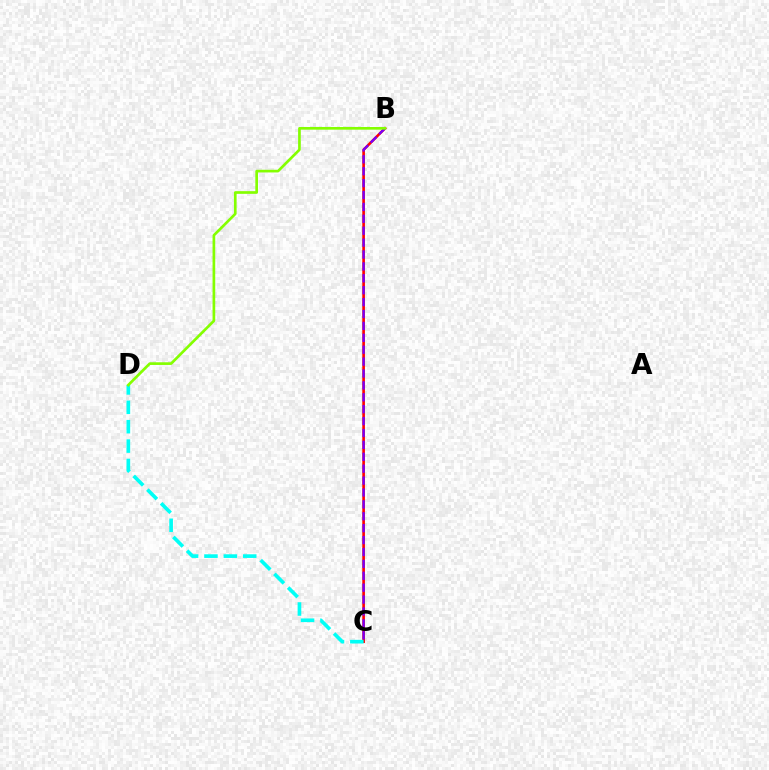{('B', 'C'): [{'color': '#ff0000', 'line_style': 'solid', 'thickness': 1.89}, {'color': '#7200ff', 'line_style': 'dashed', 'thickness': 1.62}], ('C', 'D'): [{'color': '#00fff6', 'line_style': 'dashed', 'thickness': 2.63}], ('B', 'D'): [{'color': '#84ff00', 'line_style': 'solid', 'thickness': 1.92}]}